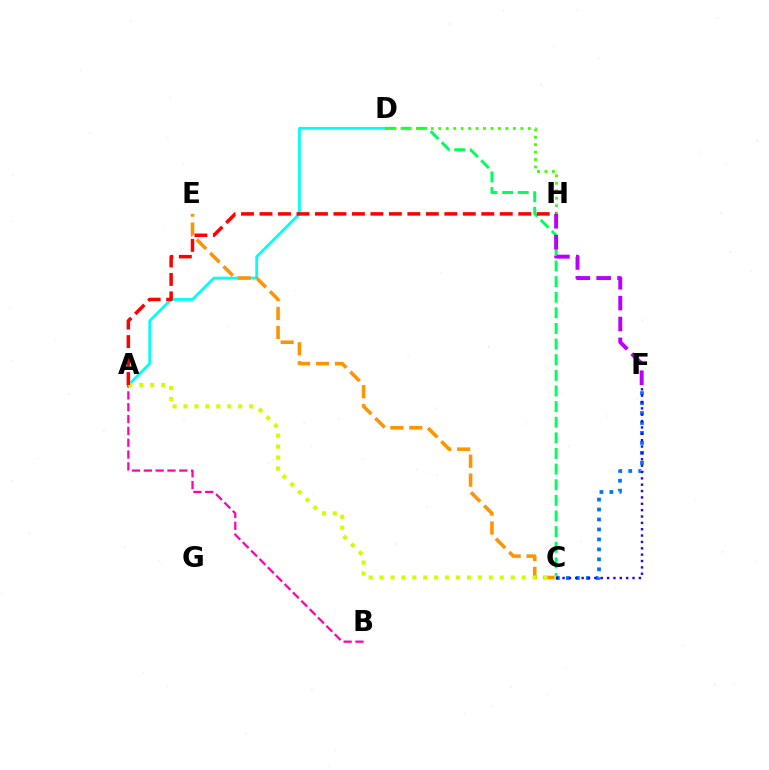{('A', 'D'): [{'color': '#00fff6', 'line_style': 'solid', 'thickness': 1.99}], ('A', 'B'): [{'color': '#ff00ac', 'line_style': 'dashed', 'thickness': 1.61}], ('C', 'D'): [{'color': '#00ff5c', 'line_style': 'dashed', 'thickness': 2.12}], ('D', 'H'): [{'color': '#3dff00', 'line_style': 'dotted', 'thickness': 2.03}], ('F', 'H'): [{'color': '#b900ff', 'line_style': 'dashed', 'thickness': 2.83}], ('C', 'F'): [{'color': '#0074ff', 'line_style': 'dotted', 'thickness': 2.71}, {'color': '#2500ff', 'line_style': 'dotted', 'thickness': 1.73}], ('C', 'E'): [{'color': '#ff9400', 'line_style': 'dashed', 'thickness': 2.57}], ('A', 'C'): [{'color': '#d1ff00', 'line_style': 'dotted', 'thickness': 2.97}], ('A', 'H'): [{'color': '#ff0000', 'line_style': 'dashed', 'thickness': 2.51}]}